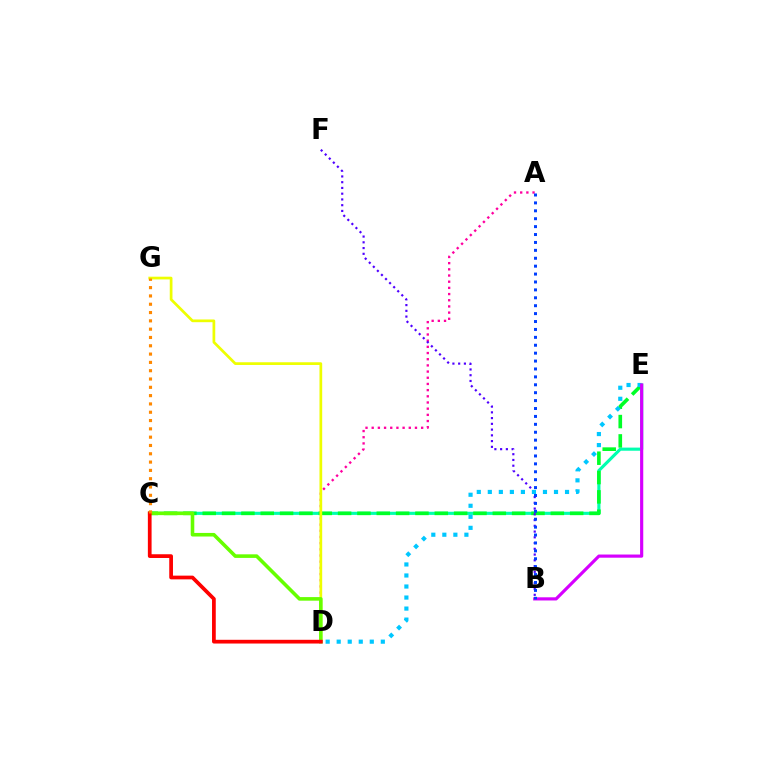{('C', 'E'): [{'color': '#00ffaf', 'line_style': 'solid', 'thickness': 2.25}, {'color': '#00ff27', 'line_style': 'dashed', 'thickness': 2.63}], ('A', 'D'): [{'color': '#ff00a0', 'line_style': 'dotted', 'thickness': 1.68}], ('B', 'F'): [{'color': '#4f00ff', 'line_style': 'dotted', 'thickness': 1.56}], ('D', 'E'): [{'color': '#00c7ff', 'line_style': 'dotted', 'thickness': 3.0}], ('D', 'G'): [{'color': '#eeff00', 'line_style': 'solid', 'thickness': 1.96}], ('C', 'D'): [{'color': '#66ff00', 'line_style': 'solid', 'thickness': 2.58}, {'color': '#ff0000', 'line_style': 'solid', 'thickness': 2.69}], ('B', 'E'): [{'color': '#d600ff', 'line_style': 'solid', 'thickness': 2.28}], ('A', 'B'): [{'color': '#003fff', 'line_style': 'dotted', 'thickness': 2.15}], ('C', 'G'): [{'color': '#ff8800', 'line_style': 'dotted', 'thickness': 2.26}]}